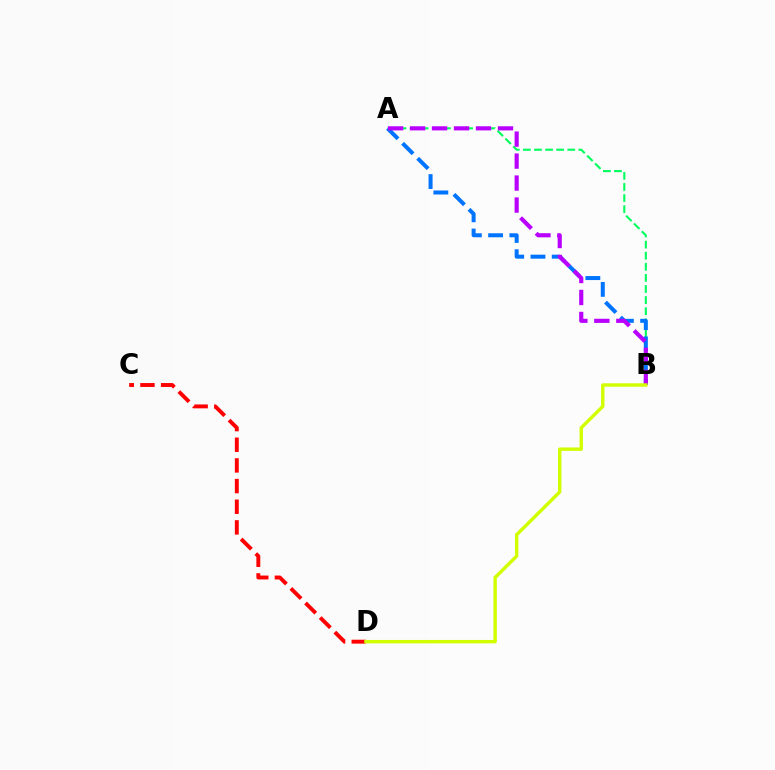{('A', 'B'): [{'color': '#00ff5c', 'line_style': 'dashed', 'thickness': 1.51}, {'color': '#0074ff', 'line_style': 'dashed', 'thickness': 2.89}, {'color': '#b900ff', 'line_style': 'dashed', 'thickness': 2.99}], ('C', 'D'): [{'color': '#ff0000', 'line_style': 'dashed', 'thickness': 2.81}], ('B', 'D'): [{'color': '#d1ff00', 'line_style': 'solid', 'thickness': 2.46}]}